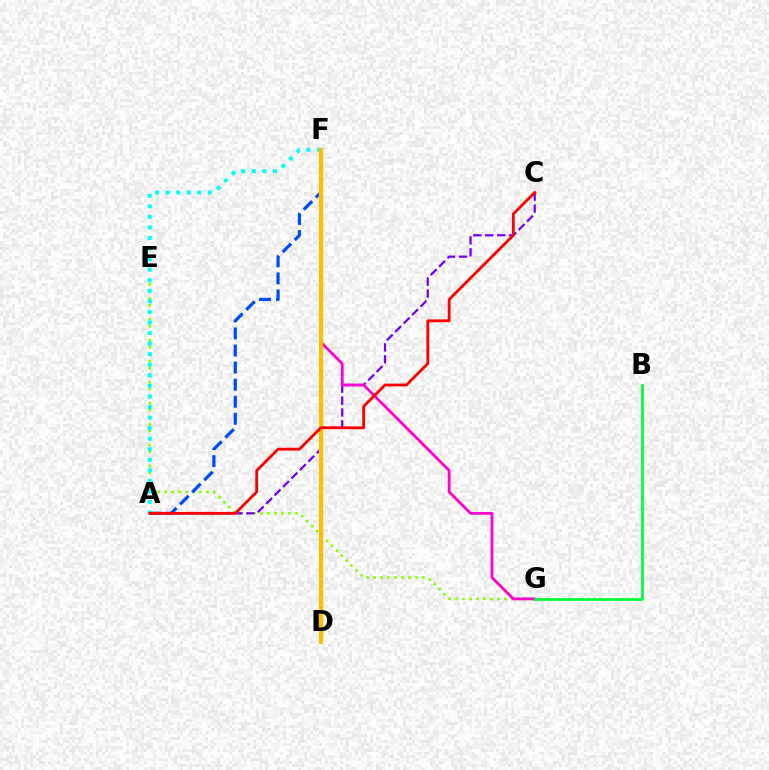{('E', 'G'): [{'color': '#84ff00', 'line_style': 'dotted', 'thickness': 1.9}], ('A', 'F'): [{'color': '#004bff', 'line_style': 'dashed', 'thickness': 2.32}, {'color': '#00fff6', 'line_style': 'dotted', 'thickness': 2.87}], ('A', 'C'): [{'color': '#7200ff', 'line_style': 'dashed', 'thickness': 1.62}, {'color': '#ff0000', 'line_style': 'solid', 'thickness': 2.03}], ('F', 'G'): [{'color': '#ff00cf', 'line_style': 'solid', 'thickness': 2.01}], ('D', 'F'): [{'color': '#ffbd00', 'line_style': 'solid', 'thickness': 3.0}], ('B', 'G'): [{'color': '#00ff39', 'line_style': 'solid', 'thickness': 1.99}]}